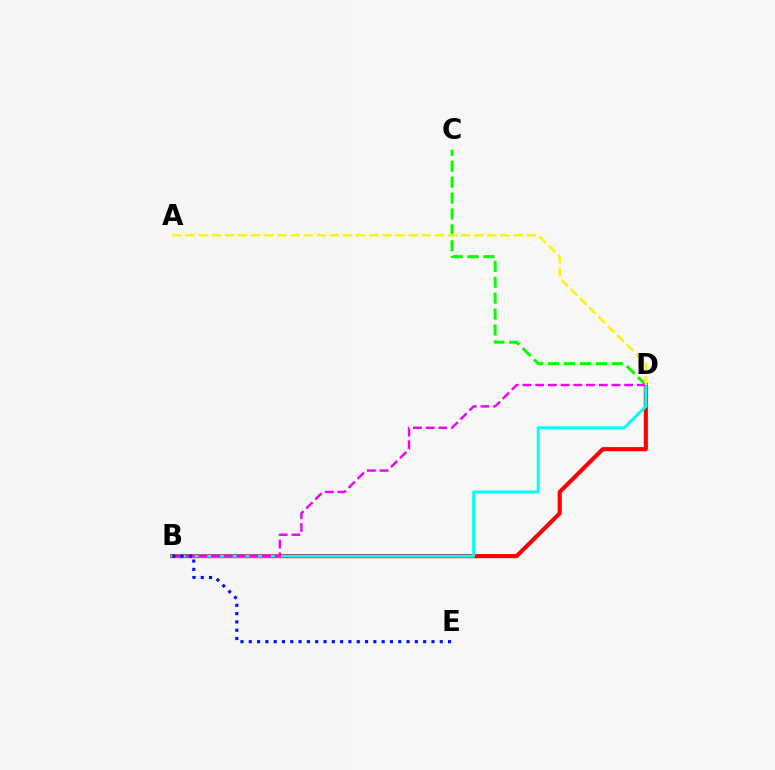{('C', 'D'): [{'color': '#08ff00', 'line_style': 'dashed', 'thickness': 2.16}], ('B', 'D'): [{'color': '#ff0000', 'line_style': 'solid', 'thickness': 2.97}, {'color': '#00fff6', 'line_style': 'solid', 'thickness': 2.11}, {'color': '#ee00ff', 'line_style': 'dashed', 'thickness': 1.73}], ('B', 'E'): [{'color': '#0010ff', 'line_style': 'dotted', 'thickness': 2.26}], ('A', 'D'): [{'color': '#fcf500', 'line_style': 'dashed', 'thickness': 1.78}]}